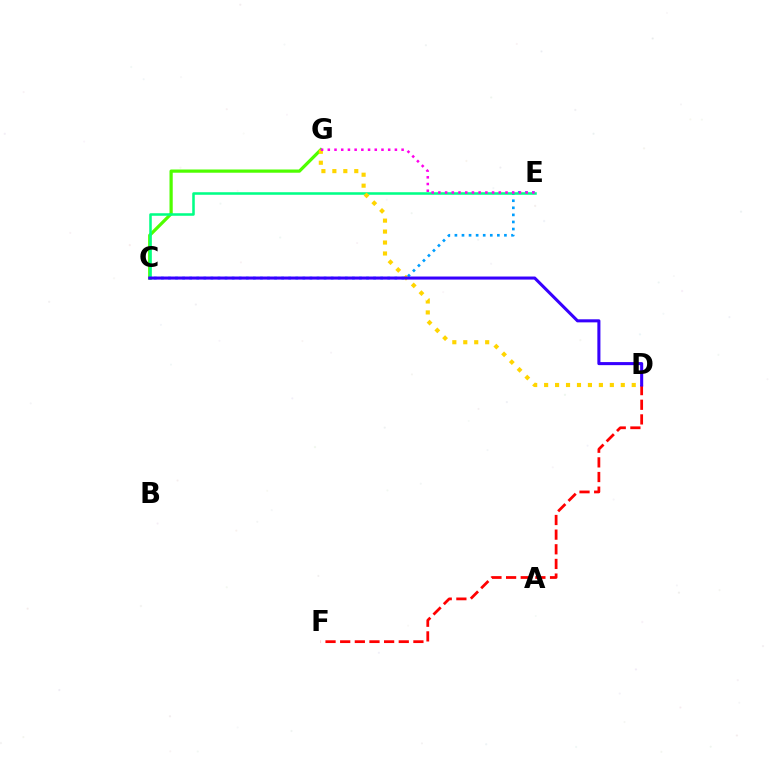{('D', 'F'): [{'color': '#ff0000', 'line_style': 'dashed', 'thickness': 1.99}], ('C', 'G'): [{'color': '#4fff00', 'line_style': 'solid', 'thickness': 2.32}], ('C', 'E'): [{'color': '#009eff', 'line_style': 'dotted', 'thickness': 1.92}, {'color': '#00ff86', 'line_style': 'solid', 'thickness': 1.84}], ('D', 'G'): [{'color': '#ffd500', 'line_style': 'dotted', 'thickness': 2.98}], ('E', 'G'): [{'color': '#ff00ed', 'line_style': 'dotted', 'thickness': 1.82}], ('C', 'D'): [{'color': '#3700ff', 'line_style': 'solid', 'thickness': 2.2}]}